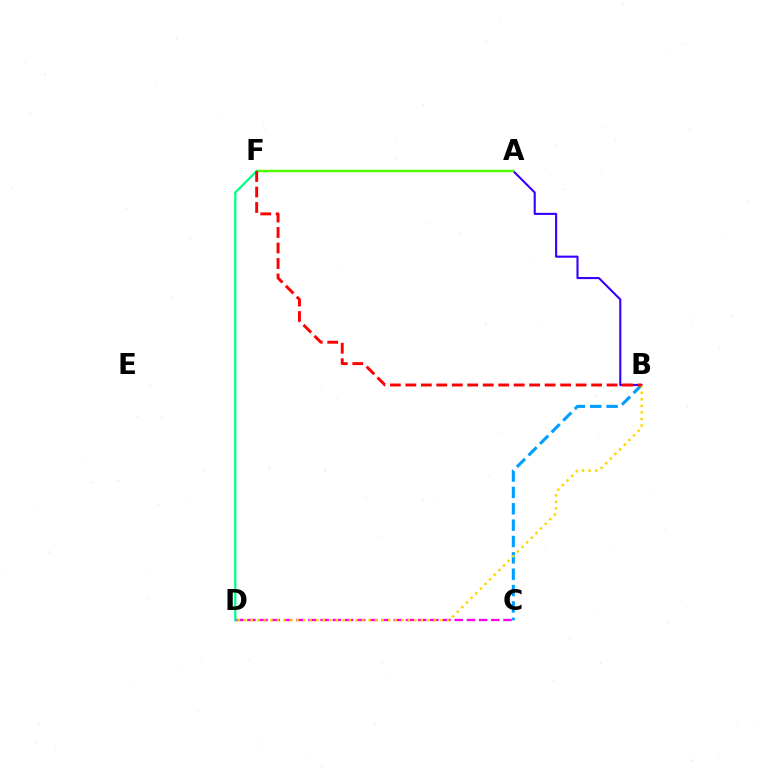{('C', 'D'): [{'color': '#ff00ed', 'line_style': 'dashed', 'thickness': 1.66}], ('A', 'B'): [{'color': '#3700ff', 'line_style': 'solid', 'thickness': 1.52}], ('A', 'F'): [{'color': '#4fff00', 'line_style': 'solid', 'thickness': 1.76}], ('D', 'F'): [{'color': '#00ff86', 'line_style': 'solid', 'thickness': 1.64}], ('B', 'C'): [{'color': '#009eff', 'line_style': 'dashed', 'thickness': 2.22}], ('B', 'D'): [{'color': '#ffd500', 'line_style': 'dotted', 'thickness': 1.78}], ('B', 'F'): [{'color': '#ff0000', 'line_style': 'dashed', 'thickness': 2.1}]}